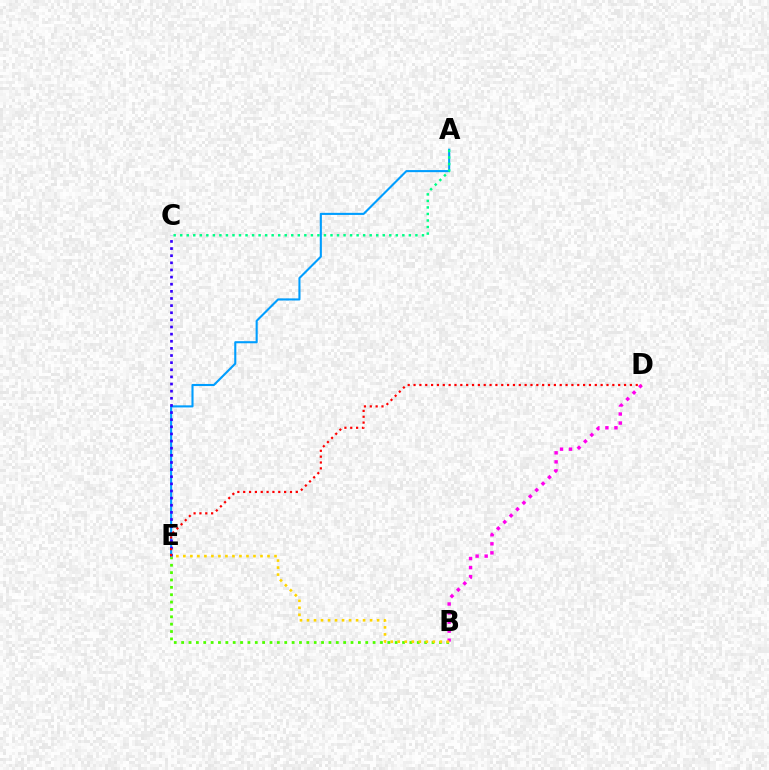{('B', 'D'): [{'color': '#ff00ed', 'line_style': 'dotted', 'thickness': 2.46}], ('B', 'E'): [{'color': '#4fff00', 'line_style': 'dotted', 'thickness': 2.0}, {'color': '#ffd500', 'line_style': 'dotted', 'thickness': 1.9}], ('A', 'E'): [{'color': '#009eff', 'line_style': 'solid', 'thickness': 1.51}], ('C', 'E'): [{'color': '#3700ff', 'line_style': 'dotted', 'thickness': 1.94}], ('A', 'C'): [{'color': '#00ff86', 'line_style': 'dotted', 'thickness': 1.78}], ('D', 'E'): [{'color': '#ff0000', 'line_style': 'dotted', 'thickness': 1.59}]}